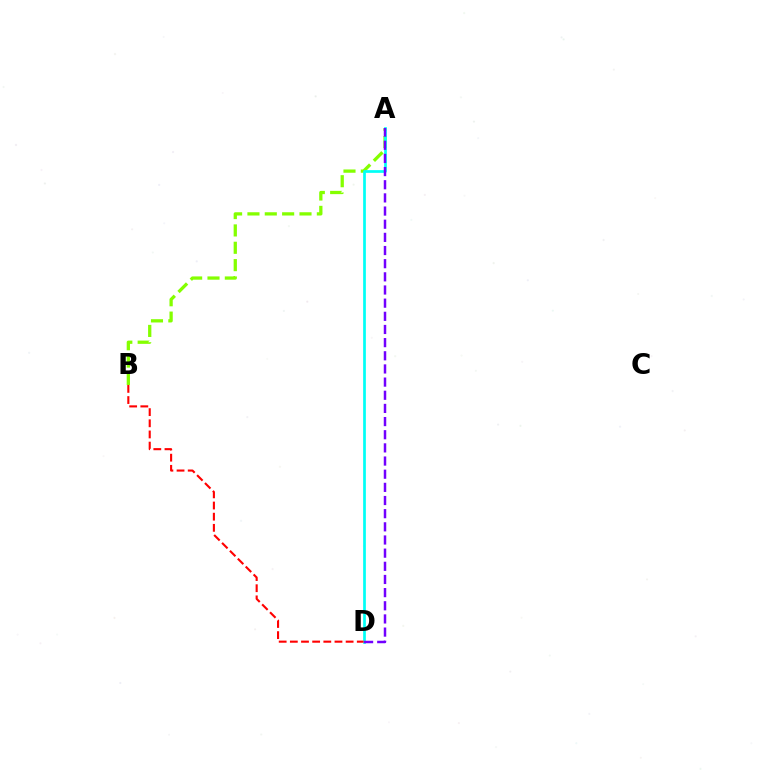{('A', 'B'): [{'color': '#84ff00', 'line_style': 'dashed', 'thickness': 2.36}], ('A', 'D'): [{'color': '#00fff6', 'line_style': 'solid', 'thickness': 1.95}, {'color': '#7200ff', 'line_style': 'dashed', 'thickness': 1.79}], ('B', 'D'): [{'color': '#ff0000', 'line_style': 'dashed', 'thickness': 1.52}]}